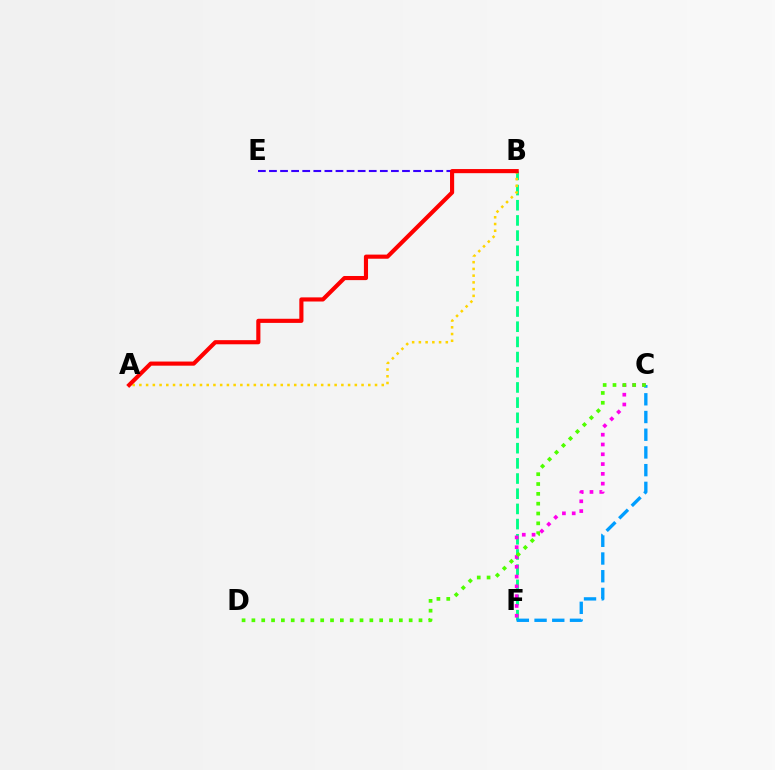{('B', 'F'): [{'color': '#00ff86', 'line_style': 'dashed', 'thickness': 2.06}], ('A', 'B'): [{'color': '#ffd500', 'line_style': 'dotted', 'thickness': 1.83}, {'color': '#ff0000', 'line_style': 'solid', 'thickness': 2.97}], ('C', 'F'): [{'color': '#ff00ed', 'line_style': 'dotted', 'thickness': 2.66}, {'color': '#009eff', 'line_style': 'dashed', 'thickness': 2.41}], ('B', 'E'): [{'color': '#3700ff', 'line_style': 'dashed', 'thickness': 1.51}], ('C', 'D'): [{'color': '#4fff00', 'line_style': 'dotted', 'thickness': 2.67}]}